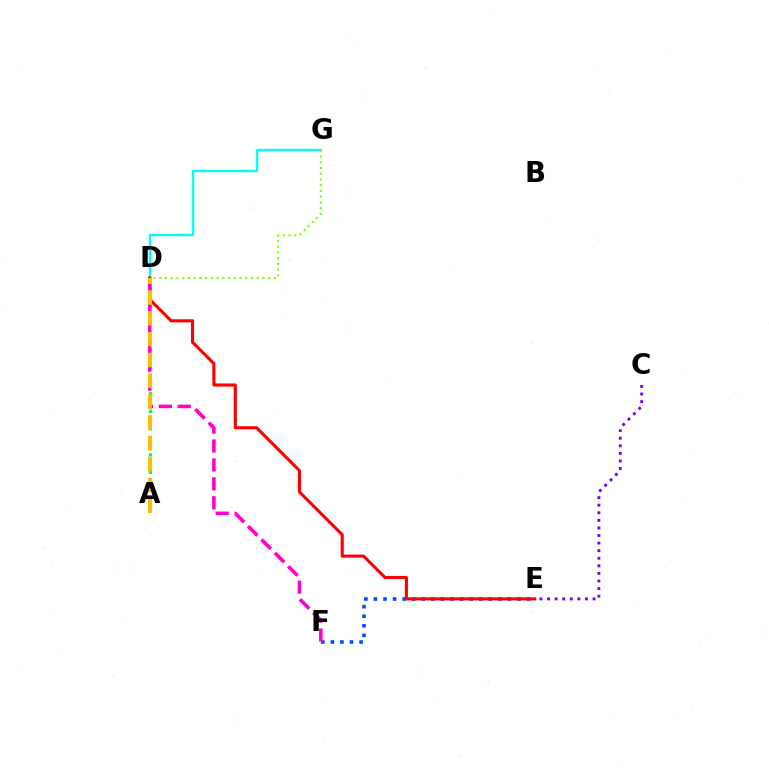{('E', 'F'): [{'color': '#004bff', 'line_style': 'dotted', 'thickness': 2.6}], ('C', 'E'): [{'color': '#7200ff', 'line_style': 'dotted', 'thickness': 2.06}], ('A', 'D'): [{'color': '#00ff39', 'line_style': 'dotted', 'thickness': 2.37}, {'color': '#ffbd00', 'line_style': 'dashed', 'thickness': 2.83}], ('D', 'G'): [{'color': '#00fff6', 'line_style': 'solid', 'thickness': 1.74}, {'color': '#84ff00', 'line_style': 'dotted', 'thickness': 1.56}], ('D', 'E'): [{'color': '#ff0000', 'line_style': 'solid', 'thickness': 2.23}], ('D', 'F'): [{'color': '#ff00cf', 'line_style': 'dashed', 'thickness': 2.57}]}